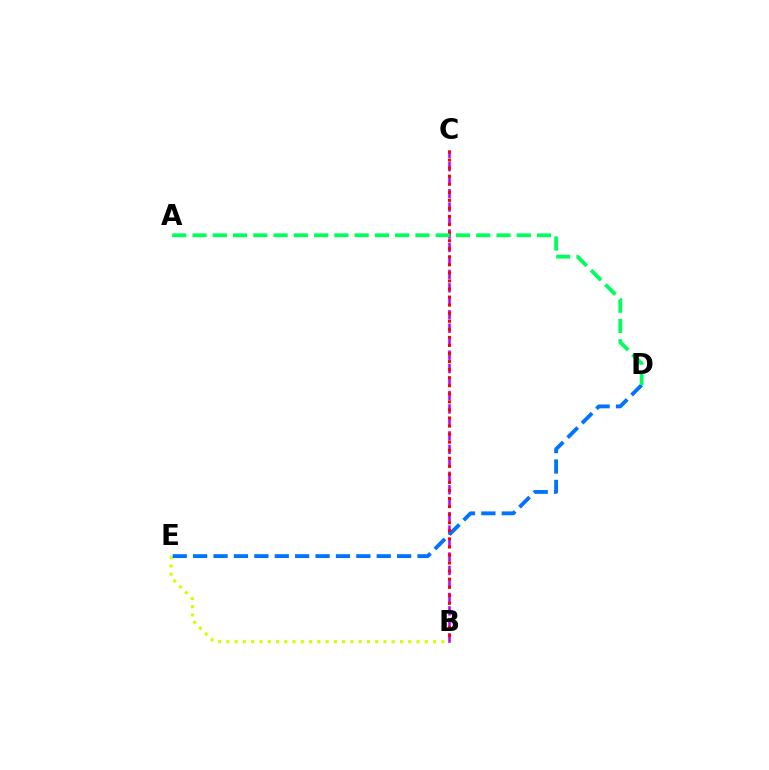{('B', 'C'): [{'color': '#b900ff', 'line_style': 'dashed', 'thickness': 1.83}, {'color': '#ff0000', 'line_style': 'dotted', 'thickness': 2.19}], ('B', 'E'): [{'color': '#d1ff00', 'line_style': 'dotted', 'thickness': 2.25}], ('D', 'E'): [{'color': '#0074ff', 'line_style': 'dashed', 'thickness': 2.77}], ('A', 'D'): [{'color': '#00ff5c', 'line_style': 'dashed', 'thickness': 2.75}]}